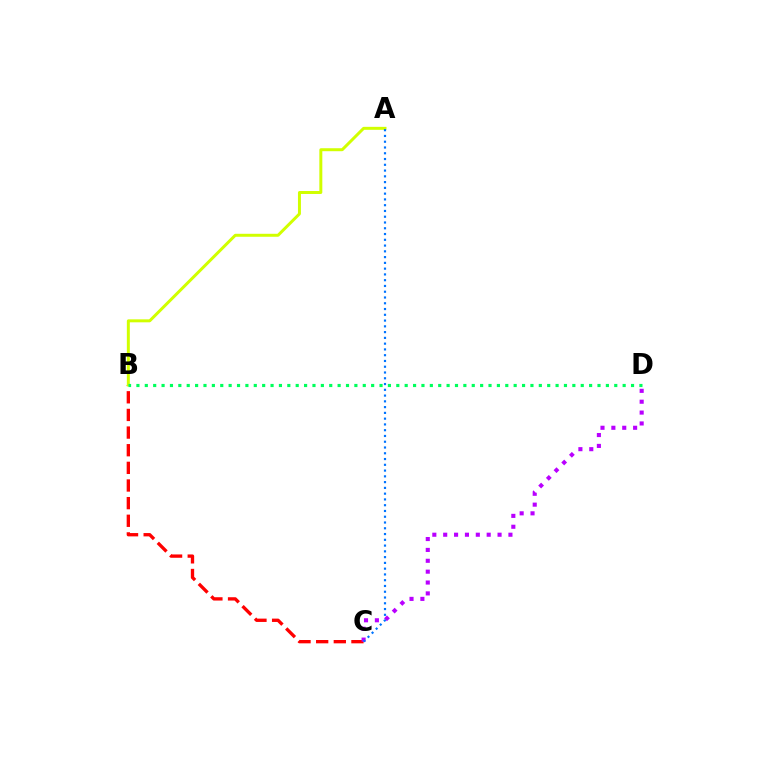{('B', 'C'): [{'color': '#ff0000', 'line_style': 'dashed', 'thickness': 2.4}], ('C', 'D'): [{'color': '#b900ff', 'line_style': 'dotted', 'thickness': 2.95}], ('A', 'B'): [{'color': '#d1ff00', 'line_style': 'solid', 'thickness': 2.14}], ('A', 'C'): [{'color': '#0074ff', 'line_style': 'dotted', 'thickness': 1.57}], ('B', 'D'): [{'color': '#00ff5c', 'line_style': 'dotted', 'thickness': 2.28}]}